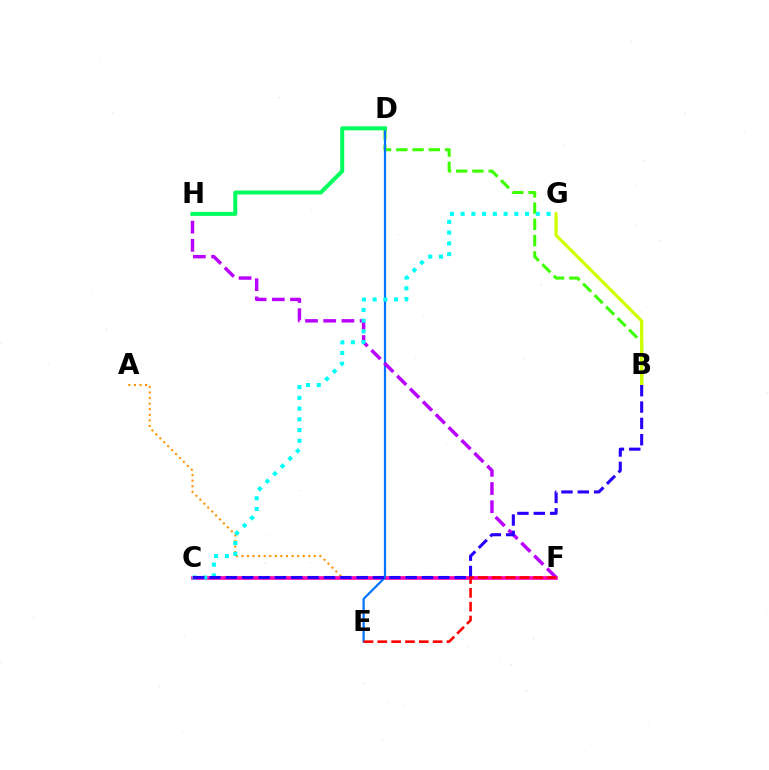{('A', 'F'): [{'color': '#ff9400', 'line_style': 'dotted', 'thickness': 1.51}], ('C', 'F'): [{'color': '#ff00ac', 'line_style': 'solid', 'thickness': 2.61}], ('B', 'D'): [{'color': '#3dff00', 'line_style': 'dashed', 'thickness': 2.21}], ('D', 'E'): [{'color': '#0074ff', 'line_style': 'solid', 'thickness': 1.59}], ('F', 'H'): [{'color': '#b900ff', 'line_style': 'dashed', 'thickness': 2.47}], ('C', 'G'): [{'color': '#00fff6', 'line_style': 'dotted', 'thickness': 2.92}], ('B', 'G'): [{'color': '#d1ff00', 'line_style': 'solid', 'thickness': 2.33}], ('B', 'C'): [{'color': '#2500ff', 'line_style': 'dashed', 'thickness': 2.22}], ('D', 'H'): [{'color': '#00ff5c', 'line_style': 'solid', 'thickness': 2.88}], ('E', 'F'): [{'color': '#ff0000', 'line_style': 'dashed', 'thickness': 1.88}]}